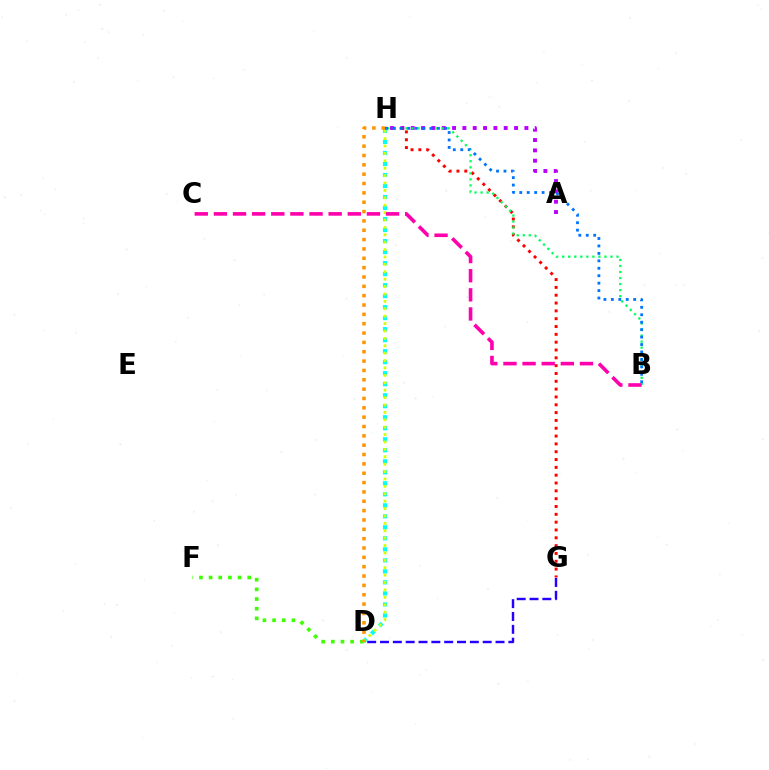{('A', 'H'): [{'color': '#b900ff', 'line_style': 'dotted', 'thickness': 2.81}], ('G', 'H'): [{'color': '#ff0000', 'line_style': 'dotted', 'thickness': 2.13}], ('D', 'G'): [{'color': '#2500ff', 'line_style': 'dashed', 'thickness': 1.74}], ('D', 'H'): [{'color': '#00fff6', 'line_style': 'dotted', 'thickness': 2.99}, {'color': '#d1ff00', 'line_style': 'dotted', 'thickness': 2.01}, {'color': '#ff9400', 'line_style': 'dotted', 'thickness': 2.54}], ('B', 'H'): [{'color': '#00ff5c', 'line_style': 'dotted', 'thickness': 1.64}, {'color': '#0074ff', 'line_style': 'dotted', 'thickness': 2.02}], ('D', 'F'): [{'color': '#3dff00', 'line_style': 'dotted', 'thickness': 2.62}], ('B', 'C'): [{'color': '#ff00ac', 'line_style': 'dashed', 'thickness': 2.6}]}